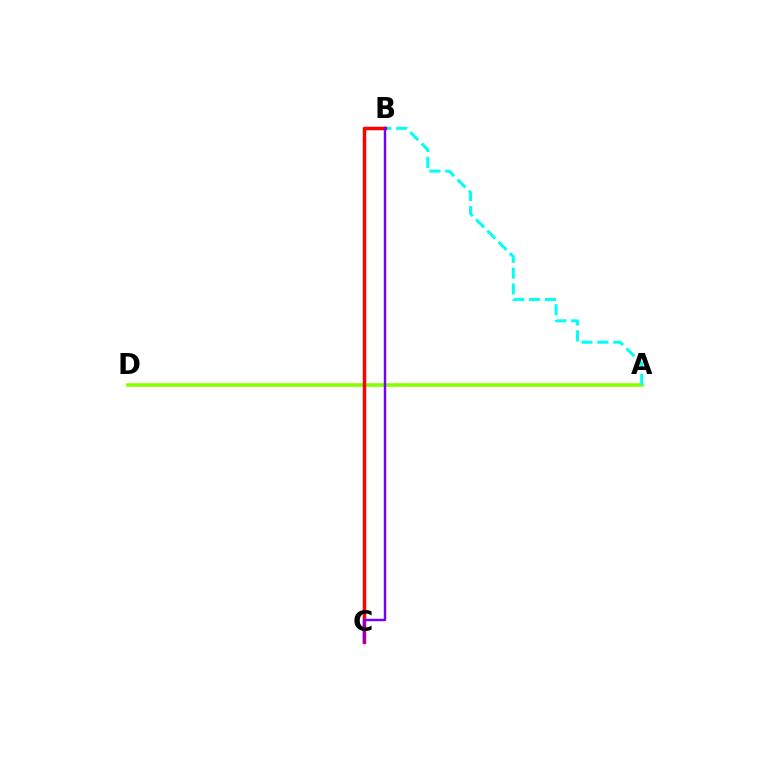{('A', 'D'): [{'color': '#84ff00', 'line_style': 'solid', 'thickness': 2.58}], ('A', 'B'): [{'color': '#00fff6', 'line_style': 'dashed', 'thickness': 2.16}], ('B', 'C'): [{'color': '#ff0000', 'line_style': 'solid', 'thickness': 2.52}, {'color': '#7200ff', 'line_style': 'solid', 'thickness': 1.75}]}